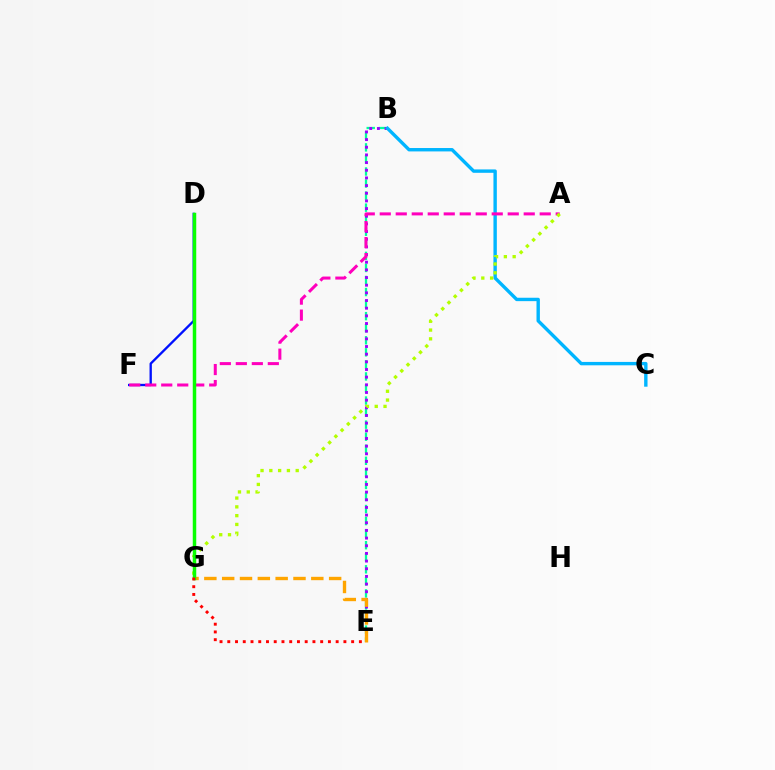{('B', 'E'): [{'color': '#00ff9d', 'line_style': 'dashed', 'thickness': 1.64}, {'color': '#9b00ff', 'line_style': 'dotted', 'thickness': 2.08}], ('B', 'C'): [{'color': '#00b5ff', 'line_style': 'solid', 'thickness': 2.44}], ('D', 'F'): [{'color': '#0010ff', 'line_style': 'solid', 'thickness': 1.68}], ('A', 'F'): [{'color': '#ff00bd', 'line_style': 'dashed', 'thickness': 2.17}], ('A', 'G'): [{'color': '#b3ff00', 'line_style': 'dotted', 'thickness': 2.39}], ('E', 'G'): [{'color': '#ffa500', 'line_style': 'dashed', 'thickness': 2.42}, {'color': '#ff0000', 'line_style': 'dotted', 'thickness': 2.1}], ('D', 'G'): [{'color': '#08ff00', 'line_style': 'solid', 'thickness': 2.5}]}